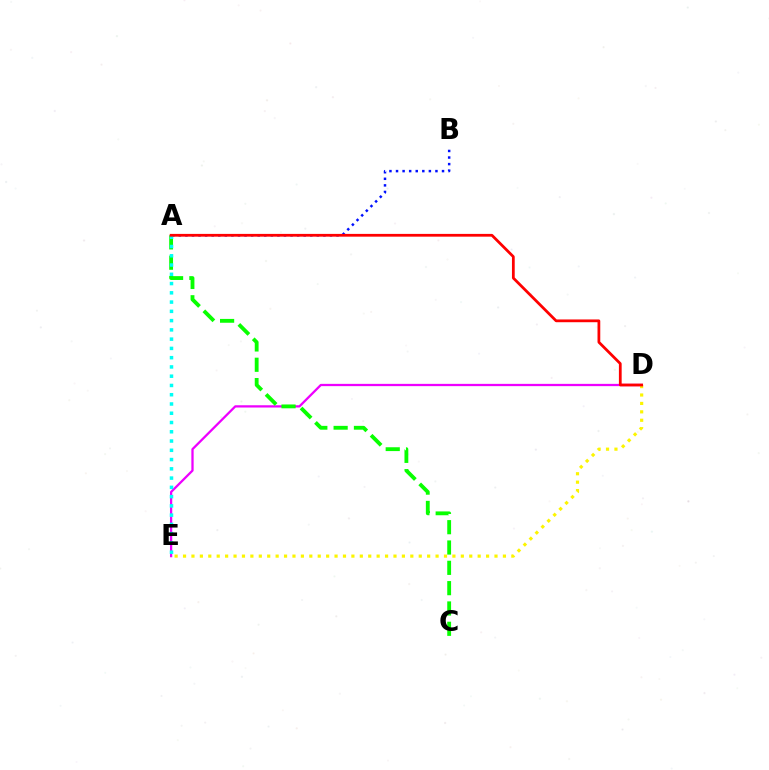{('D', 'E'): [{'color': '#ee00ff', 'line_style': 'solid', 'thickness': 1.63}, {'color': '#fcf500', 'line_style': 'dotted', 'thickness': 2.29}], ('A', 'C'): [{'color': '#08ff00', 'line_style': 'dashed', 'thickness': 2.76}], ('A', 'B'): [{'color': '#0010ff', 'line_style': 'dotted', 'thickness': 1.79}], ('A', 'E'): [{'color': '#00fff6', 'line_style': 'dotted', 'thickness': 2.52}], ('A', 'D'): [{'color': '#ff0000', 'line_style': 'solid', 'thickness': 1.99}]}